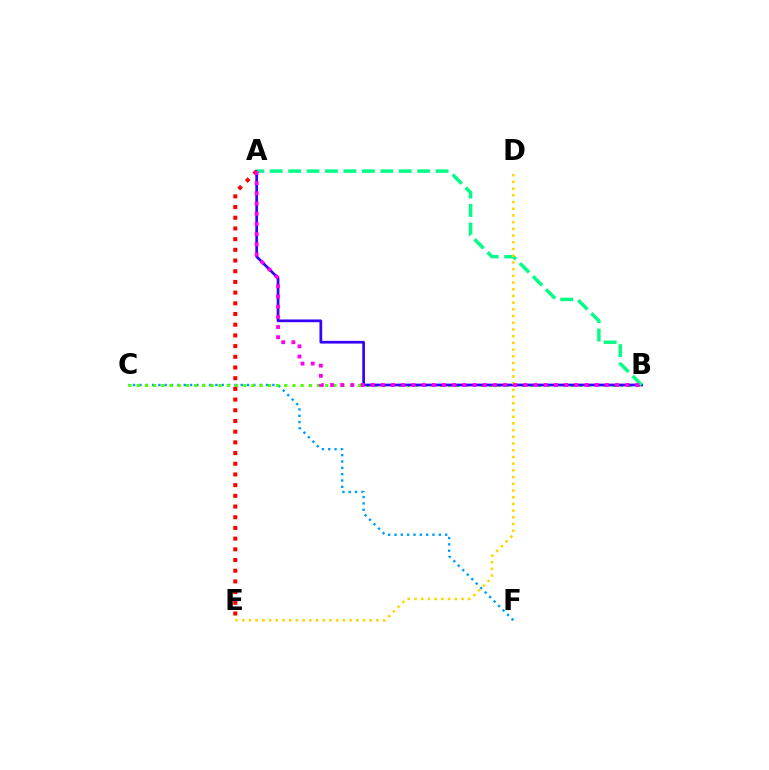{('C', 'F'): [{'color': '#009eff', 'line_style': 'dotted', 'thickness': 1.72}], ('B', 'C'): [{'color': '#4fff00', 'line_style': 'dotted', 'thickness': 2.23}], ('A', 'B'): [{'color': '#3700ff', 'line_style': 'solid', 'thickness': 1.96}, {'color': '#00ff86', 'line_style': 'dashed', 'thickness': 2.5}, {'color': '#ff00ed', 'line_style': 'dotted', 'thickness': 2.77}], ('A', 'E'): [{'color': '#ff0000', 'line_style': 'dotted', 'thickness': 2.91}], ('D', 'E'): [{'color': '#ffd500', 'line_style': 'dotted', 'thickness': 1.82}]}